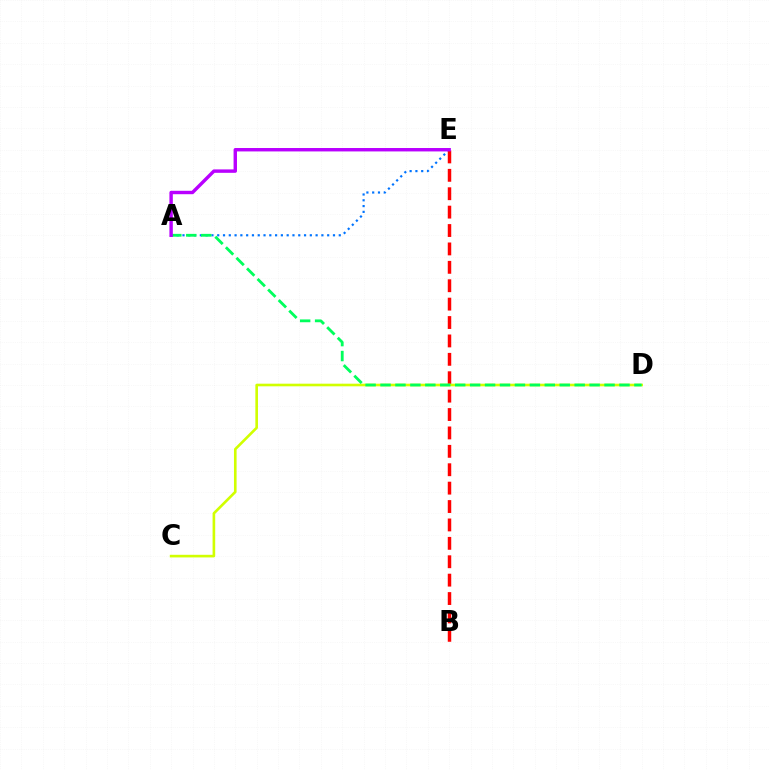{('A', 'E'): [{'color': '#0074ff', 'line_style': 'dotted', 'thickness': 1.57}, {'color': '#b900ff', 'line_style': 'solid', 'thickness': 2.46}], ('B', 'E'): [{'color': '#ff0000', 'line_style': 'dashed', 'thickness': 2.5}], ('C', 'D'): [{'color': '#d1ff00', 'line_style': 'solid', 'thickness': 1.89}], ('A', 'D'): [{'color': '#00ff5c', 'line_style': 'dashed', 'thickness': 2.03}]}